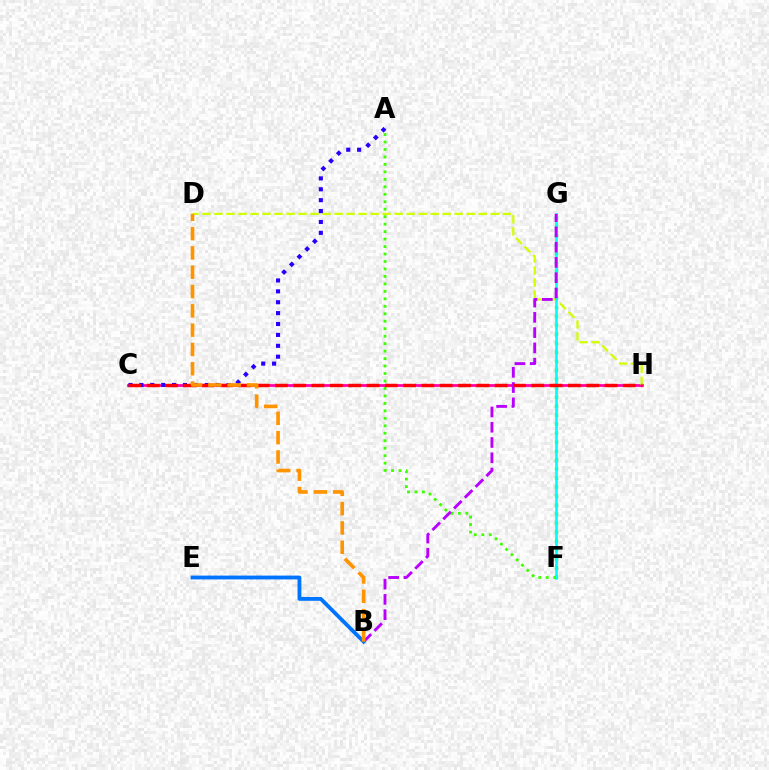{('F', 'G'): [{'color': '#00ff5c', 'line_style': 'dotted', 'thickness': 2.44}, {'color': '#00fff6', 'line_style': 'solid', 'thickness': 1.91}], ('C', 'H'): [{'color': '#ff00ac', 'line_style': 'solid', 'thickness': 1.99}, {'color': '#ff0000', 'line_style': 'dashed', 'thickness': 2.49}], ('A', 'F'): [{'color': '#3dff00', 'line_style': 'dotted', 'thickness': 2.03}], ('D', 'H'): [{'color': '#d1ff00', 'line_style': 'dashed', 'thickness': 1.63}], ('A', 'C'): [{'color': '#2500ff', 'line_style': 'dotted', 'thickness': 2.96}], ('B', 'G'): [{'color': '#b900ff', 'line_style': 'dashed', 'thickness': 2.07}], ('B', 'E'): [{'color': '#0074ff', 'line_style': 'solid', 'thickness': 2.75}], ('B', 'D'): [{'color': '#ff9400', 'line_style': 'dashed', 'thickness': 2.62}]}